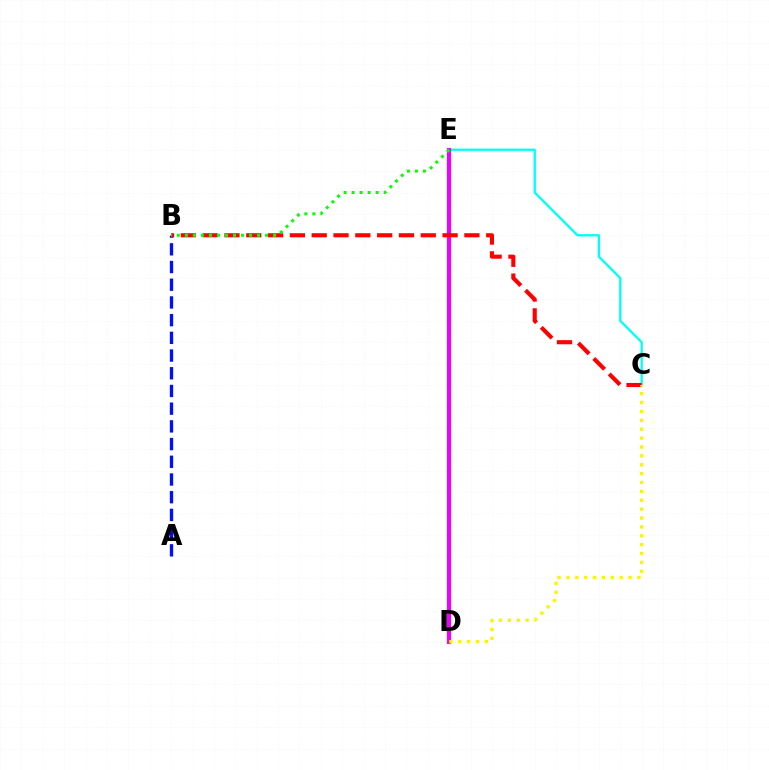{('C', 'E'): [{'color': '#00fff6', 'line_style': 'solid', 'thickness': 1.66}], ('A', 'B'): [{'color': '#0010ff', 'line_style': 'dashed', 'thickness': 2.41}], ('D', 'E'): [{'color': '#ee00ff', 'line_style': 'solid', 'thickness': 2.98}], ('B', 'C'): [{'color': '#ff0000', 'line_style': 'dashed', 'thickness': 2.96}], ('B', 'E'): [{'color': '#08ff00', 'line_style': 'dotted', 'thickness': 2.18}], ('C', 'D'): [{'color': '#fcf500', 'line_style': 'dotted', 'thickness': 2.41}]}